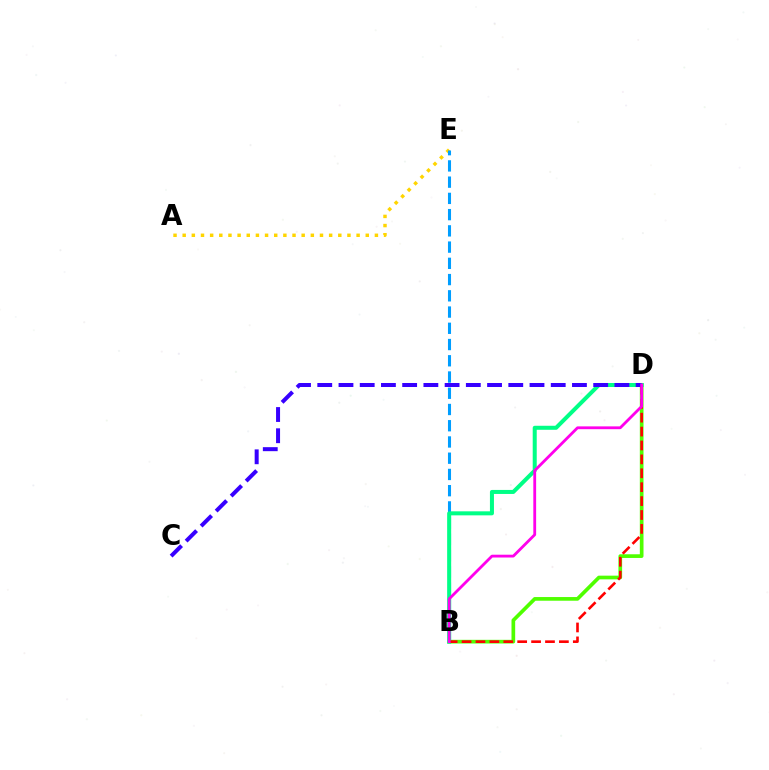{('A', 'E'): [{'color': '#ffd500', 'line_style': 'dotted', 'thickness': 2.49}], ('B', 'D'): [{'color': '#4fff00', 'line_style': 'solid', 'thickness': 2.65}, {'color': '#00ff86', 'line_style': 'solid', 'thickness': 2.89}, {'color': '#ff0000', 'line_style': 'dashed', 'thickness': 1.89}, {'color': '#ff00ed', 'line_style': 'solid', 'thickness': 2.02}], ('B', 'E'): [{'color': '#009eff', 'line_style': 'dashed', 'thickness': 2.21}], ('C', 'D'): [{'color': '#3700ff', 'line_style': 'dashed', 'thickness': 2.88}]}